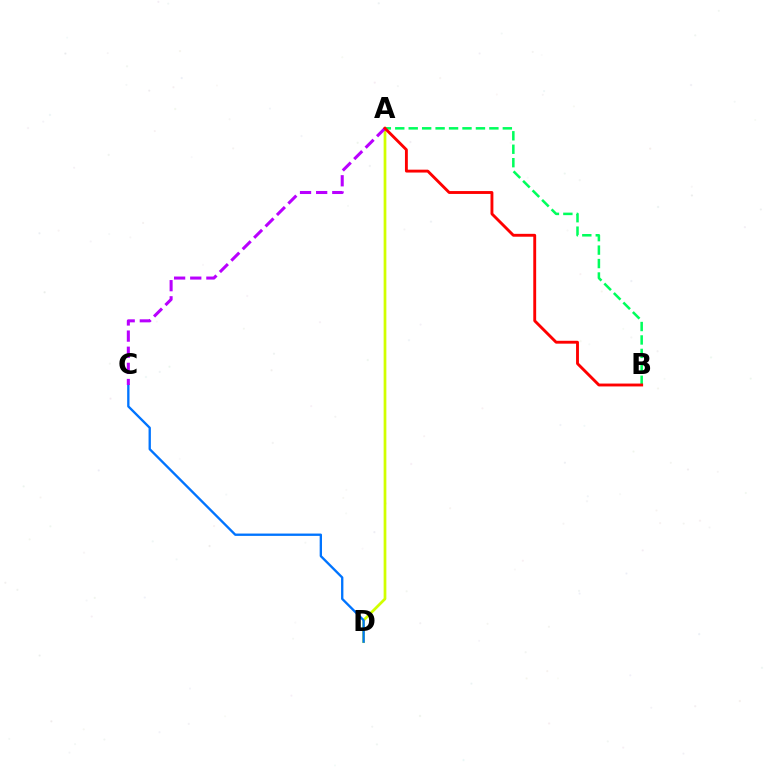{('A', 'D'): [{'color': '#d1ff00', 'line_style': 'solid', 'thickness': 1.97}], ('C', 'D'): [{'color': '#0074ff', 'line_style': 'solid', 'thickness': 1.69}], ('A', 'B'): [{'color': '#00ff5c', 'line_style': 'dashed', 'thickness': 1.83}, {'color': '#ff0000', 'line_style': 'solid', 'thickness': 2.07}], ('A', 'C'): [{'color': '#b900ff', 'line_style': 'dashed', 'thickness': 2.19}]}